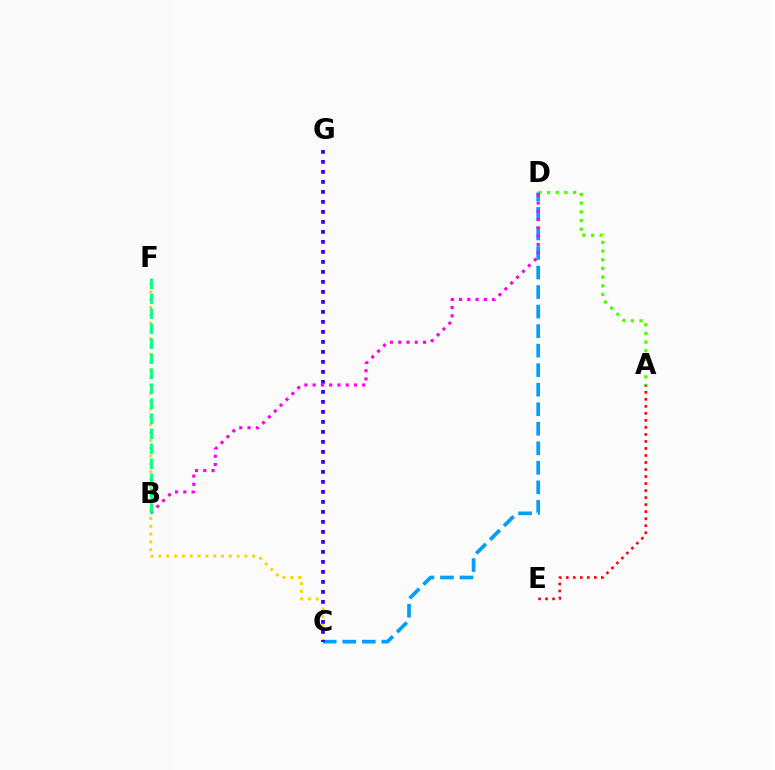{('A', 'D'): [{'color': '#4fff00', 'line_style': 'dotted', 'thickness': 2.36}], ('C', 'F'): [{'color': '#ffd500', 'line_style': 'dotted', 'thickness': 2.12}], ('C', 'D'): [{'color': '#009eff', 'line_style': 'dashed', 'thickness': 2.65}], ('C', 'G'): [{'color': '#3700ff', 'line_style': 'dotted', 'thickness': 2.72}], ('A', 'E'): [{'color': '#ff0000', 'line_style': 'dotted', 'thickness': 1.91}], ('B', 'D'): [{'color': '#ff00ed', 'line_style': 'dotted', 'thickness': 2.25}], ('B', 'F'): [{'color': '#00ff86', 'line_style': 'dashed', 'thickness': 2.04}]}